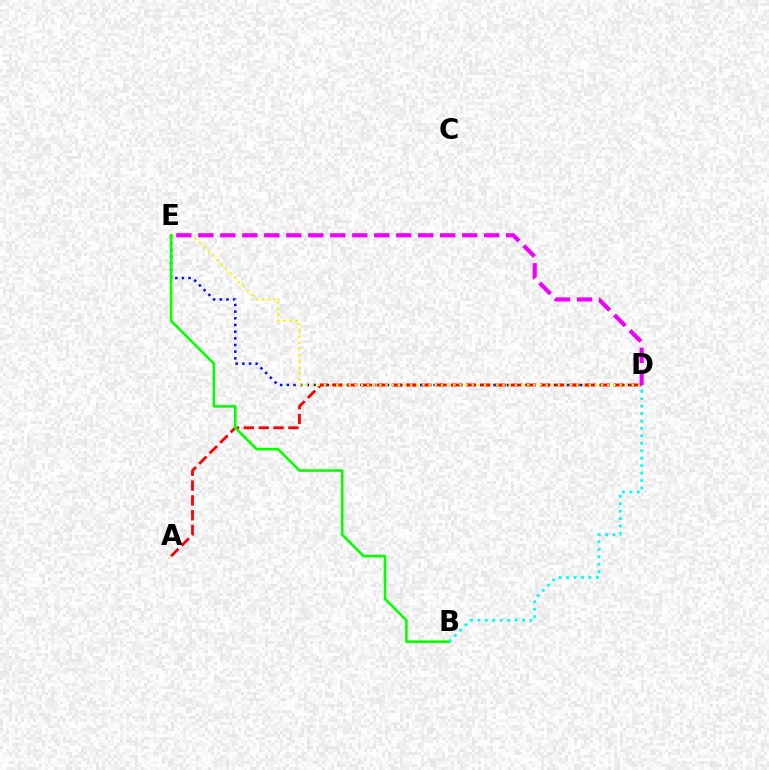{('D', 'E'): [{'color': '#0010ff', 'line_style': 'dotted', 'thickness': 1.81}, {'color': '#fcf500', 'line_style': 'dotted', 'thickness': 1.67}, {'color': '#ee00ff', 'line_style': 'dashed', 'thickness': 2.99}], ('A', 'D'): [{'color': '#ff0000', 'line_style': 'dashed', 'thickness': 2.02}], ('B', 'E'): [{'color': '#08ff00', 'line_style': 'solid', 'thickness': 1.86}], ('B', 'D'): [{'color': '#00fff6', 'line_style': 'dotted', 'thickness': 2.02}]}